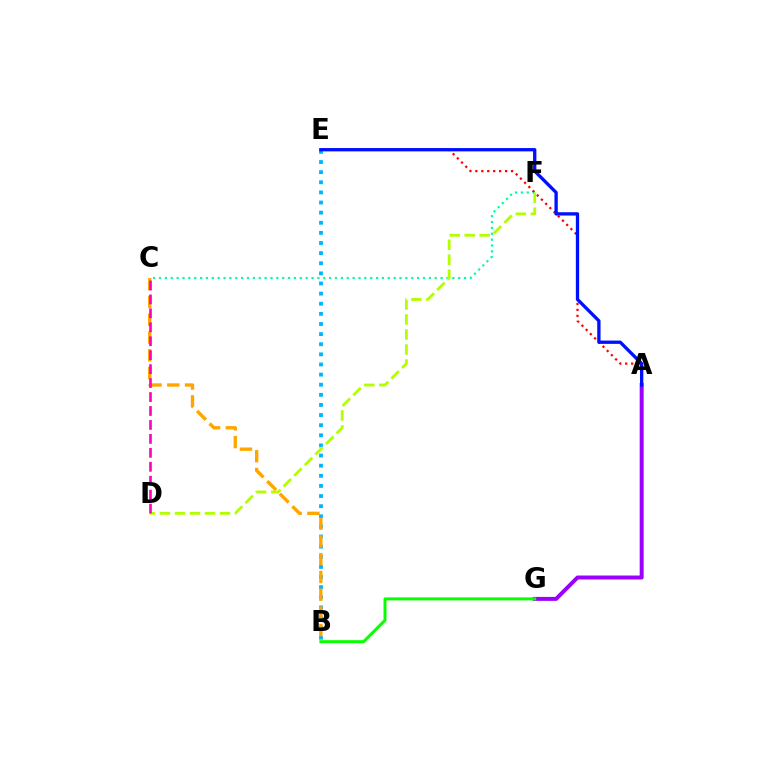{('A', 'G'): [{'color': '#9b00ff', 'line_style': 'solid', 'thickness': 2.86}], ('C', 'F'): [{'color': '#00ff9d', 'line_style': 'dotted', 'thickness': 1.59}], ('B', 'E'): [{'color': '#00b5ff', 'line_style': 'dotted', 'thickness': 2.75}], ('A', 'E'): [{'color': '#ff0000', 'line_style': 'dotted', 'thickness': 1.62}, {'color': '#0010ff', 'line_style': 'solid', 'thickness': 2.38}], ('D', 'F'): [{'color': '#b3ff00', 'line_style': 'dashed', 'thickness': 2.04}], ('B', 'C'): [{'color': '#ffa500', 'line_style': 'dashed', 'thickness': 2.41}], ('B', 'G'): [{'color': '#08ff00', 'line_style': 'solid', 'thickness': 2.14}], ('C', 'D'): [{'color': '#ff00bd', 'line_style': 'dashed', 'thickness': 1.89}]}